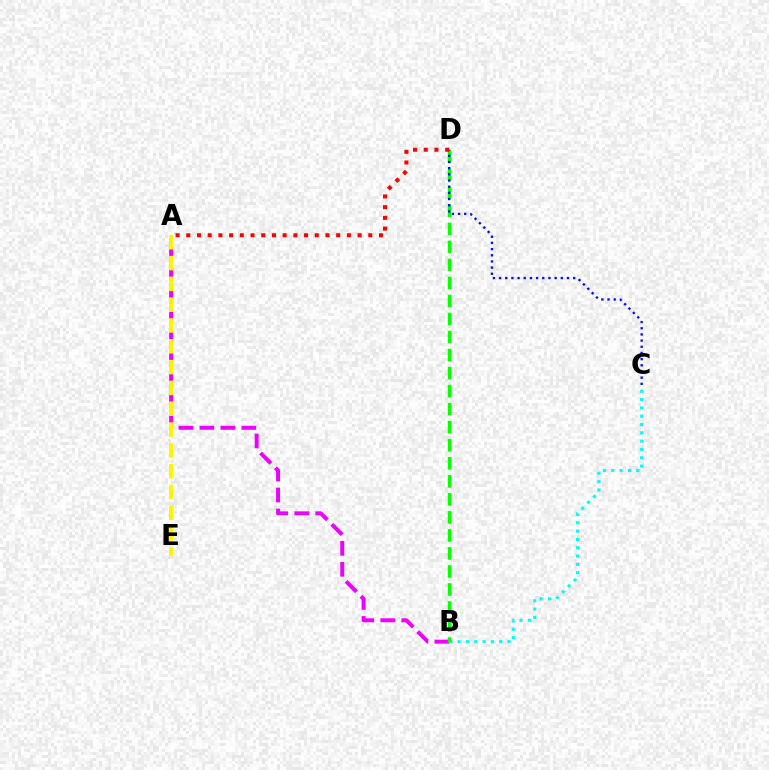{('A', 'B'): [{'color': '#ee00ff', 'line_style': 'dashed', 'thickness': 2.85}], ('A', 'E'): [{'color': '#fcf500', 'line_style': 'dashed', 'thickness': 2.83}], ('B', 'C'): [{'color': '#00fff6', 'line_style': 'dotted', 'thickness': 2.26}], ('B', 'D'): [{'color': '#08ff00', 'line_style': 'dashed', 'thickness': 2.45}], ('C', 'D'): [{'color': '#0010ff', 'line_style': 'dotted', 'thickness': 1.68}], ('A', 'D'): [{'color': '#ff0000', 'line_style': 'dotted', 'thickness': 2.91}]}